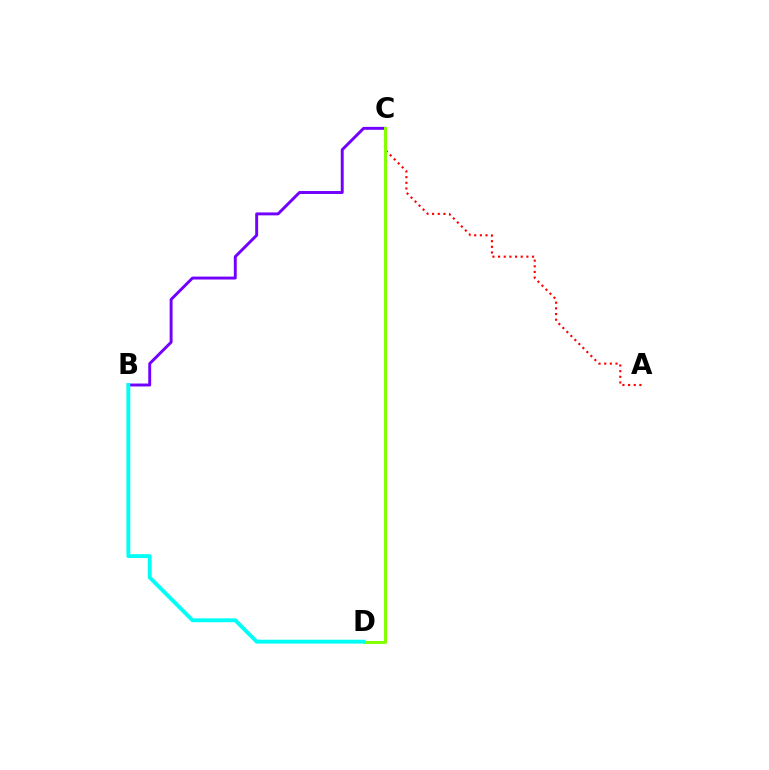{('A', 'C'): [{'color': '#ff0000', 'line_style': 'dotted', 'thickness': 1.54}], ('B', 'C'): [{'color': '#7200ff', 'line_style': 'solid', 'thickness': 2.11}], ('C', 'D'): [{'color': '#84ff00', 'line_style': 'solid', 'thickness': 2.14}], ('B', 'D'): [{'color': '#00fff6', 'line_style': 'solid', 'thickness': 2.79}]}